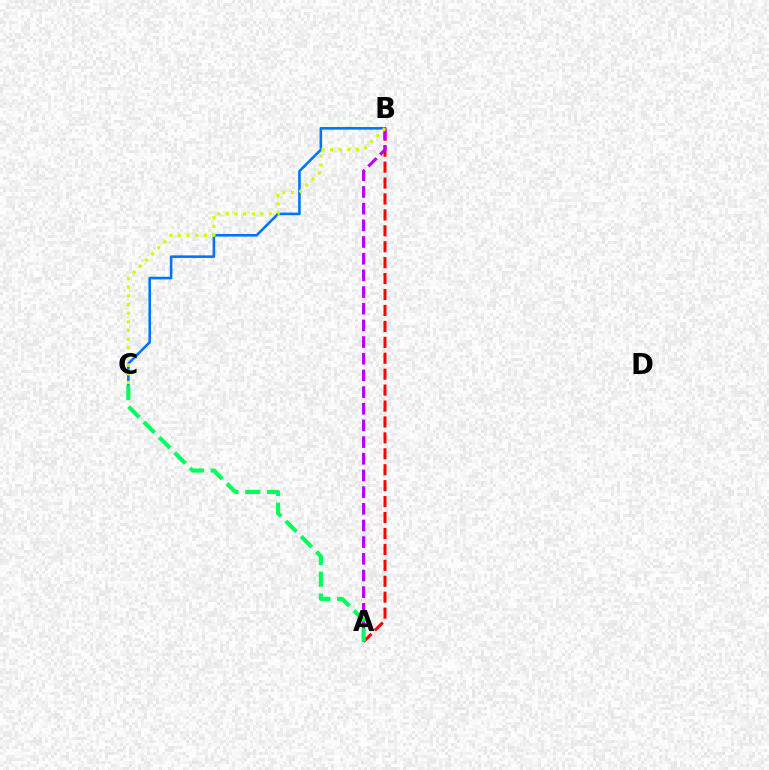{('A', 'B'): [{'color': '#ff0000', 'line_style': 'dashed', 'thickness': 2.16}, {'color': '#b900ff', 'line_style': 'dashed', 'thickness': 2.27}], ('B', 'C'): [{'color': '#0074ff', 'line_style': 'solid', 'thickness': 1.87}, {'color': '#d1ff00', 'line_style': 'dotted', 'thickness': 2.35}], ('A', 'C'): [{'color': '#00ff5c', 'line_style': 'dashed', 'thickness': 2.95}]}